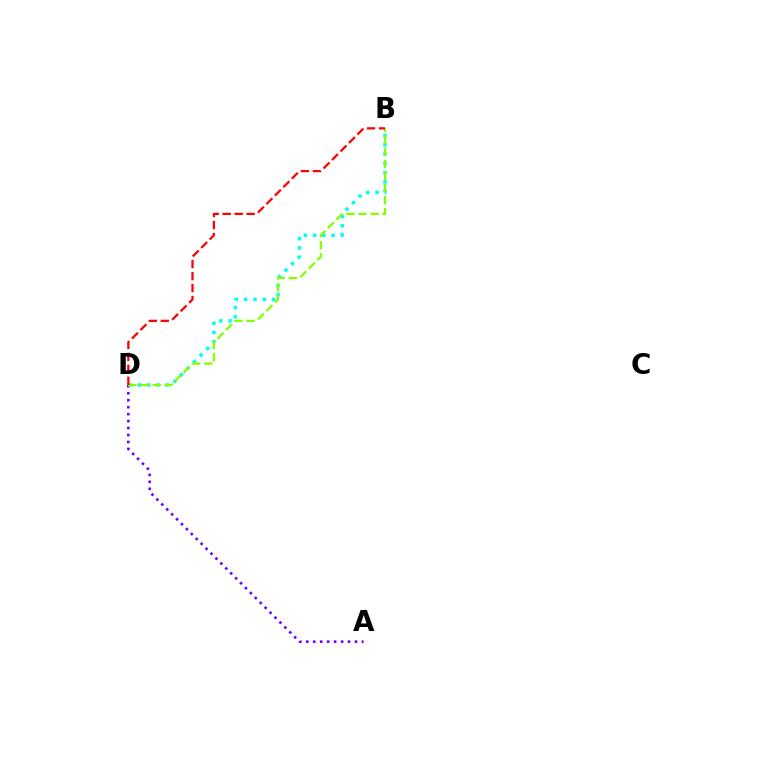{('A', 'D'): [{'color': '#7200ff', 'line_style': 'dotted', 'thickness': 1.89}], ('B', 'D'): [{'color': '#00fff6', 'line_style': 'dotted', 'thickness': 2.52}, {'color': '#84ff00', 'line_style': 'dashed', 'thickness': 1.64}, {'color': '#ff0000', 'line_style': 'dashed', 'thickness': 1.63}]}